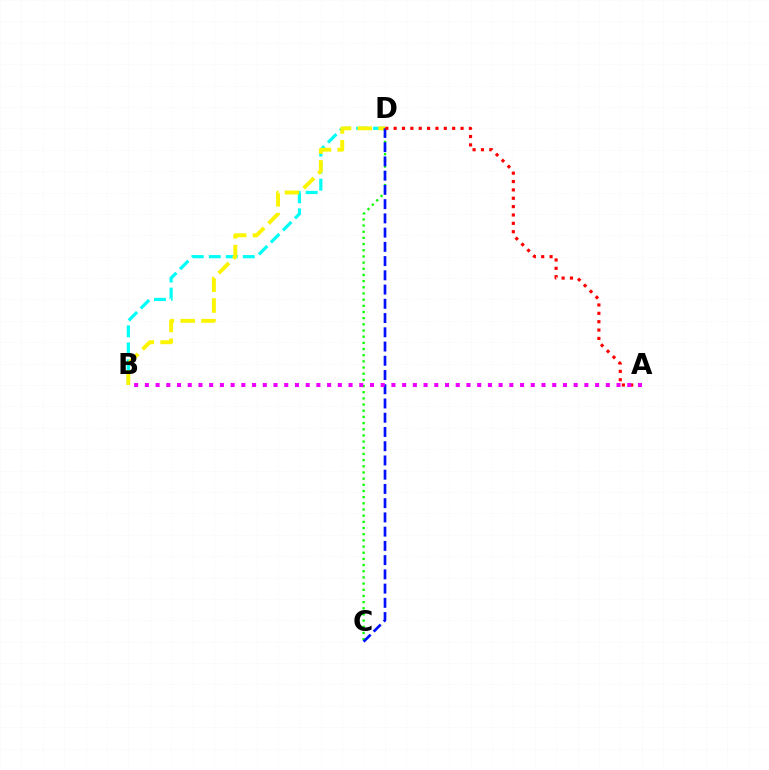{('B', 'D'): [{'color': '#00fff6', 'line_style': 'dashed', 'thickness': 2.31}, {'color': '#fcf500', 'line_style': 'dashed', 'thickness': 2.82}], ('C', 'D'): [{'color': '#08ff00', 'line_style': 'dotted', 'thickness': 1.68}, {'color': '#0010ff', 'line_style': 'dashed', 'thickness': 1.93}], ('A', 'D'): [{'color': '#ff0000', 'line_style': 'dotted', 'thickness': 2.27}], ('A', 'B'): [{'color': '#ee00ff', 'line_style': 'dotted', 'thickness': 2.91}]}